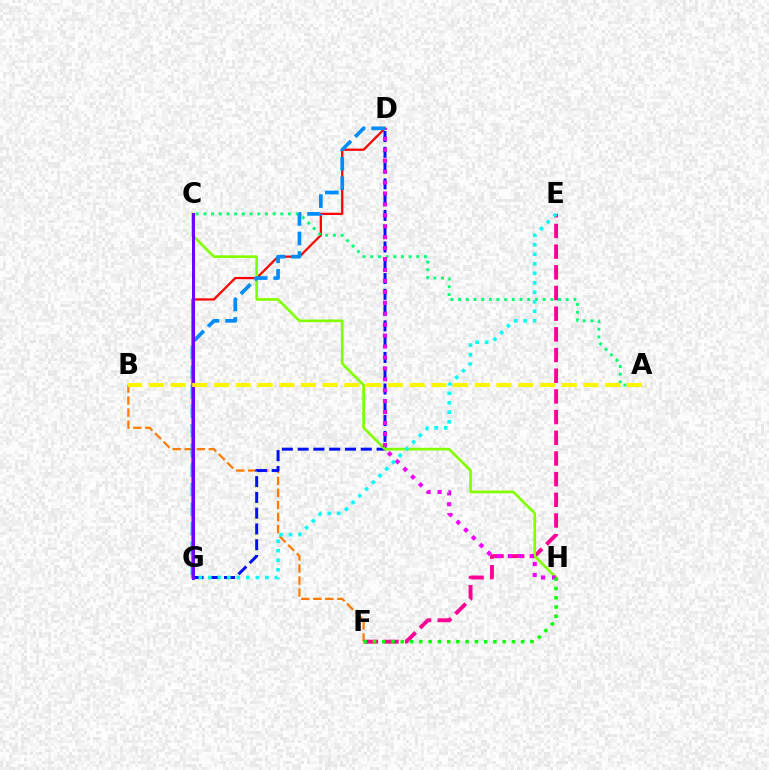{('D', 'G'): [{'color': '#ff0000', 'line_style': 'solid', 'thickness': 1.62}, {'color': '#0010ff', 'line_style': 'dashed', 'thickness': 2.14}, {'color': '#008cff', 'line_style': 'dashed', 'thickness': 2.66}], ('B', 'F'): [{'color': '#ff7c00', 'line_style': 'dashed', 'thickness': 1.64}], ('E', 'F'): [{'color': '#ff0094', 'line_style': 'dashed', 'thickness': 2.81}], ('C', 'H'): [{'color': '#84ff00', 'line_style': 'solid', 'thickness': 1.94}], ('A', 'C'): [{'color': '#00ff74', 'line_style': 'dotted', 'thickness': 2.09}], ('D', 'H'): [{'color': '#ee00ff', 'line_style': 'dotted', 'thickness': 2.97}], ('E', 'G'): [{'color': '#00fff6', 'line_style': 'dotted', 'thickness': 2.58}], ('C', 'G'): [{'color': '#7200ff', 'line_style': 'solid', 'thickness': 2.16}], ('F', 'H'): [{'color': '#08ff00', 'line_style': 'dotted', 'thickness': 2.52}], ('A', 'B'): [{'color': '#fcf500', 'line_style': 'dashed', 'thickness': 2.95}]}